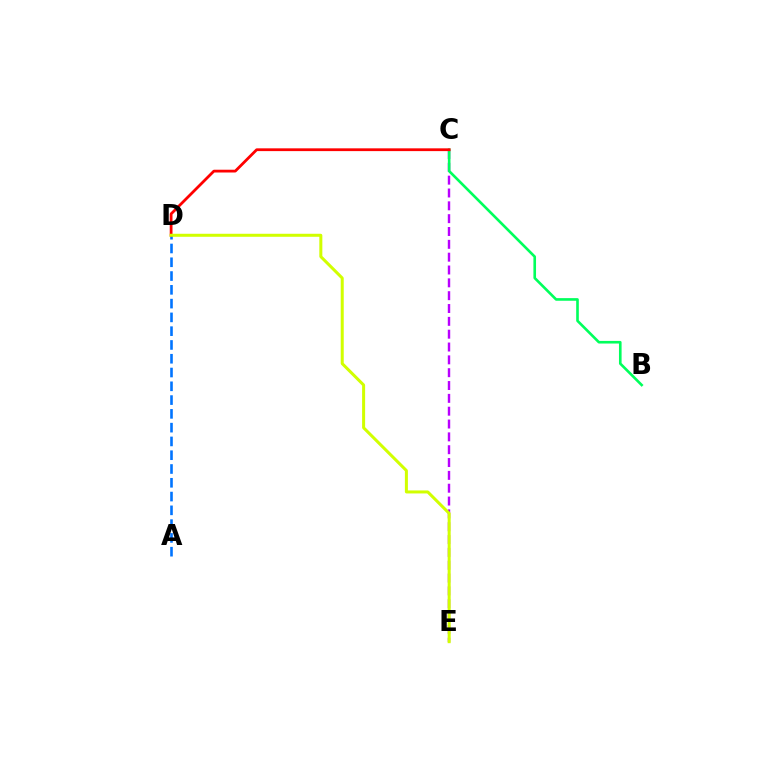{('C', 'E'): [{'color': '#b900ff', 'line_style': 'dashed', 'thickness': 1.74}], ('B', 'C'): [{'color': '#00ff5c', 'line_style': 'solid', 'thickness': 1.89}], ('A', 'D'): [{'color': '#0074ff', 'line_style': 'dashed', 'thickness': 1.87}], ('C', 'D'): [{'color': '#ff0000', 'line_style': 'solid', 'thickness': 2.0}], ('D', 'E'): [{'color': '#d1ff00', 'line_style': 'solid', 'thickness': 2.17}]}